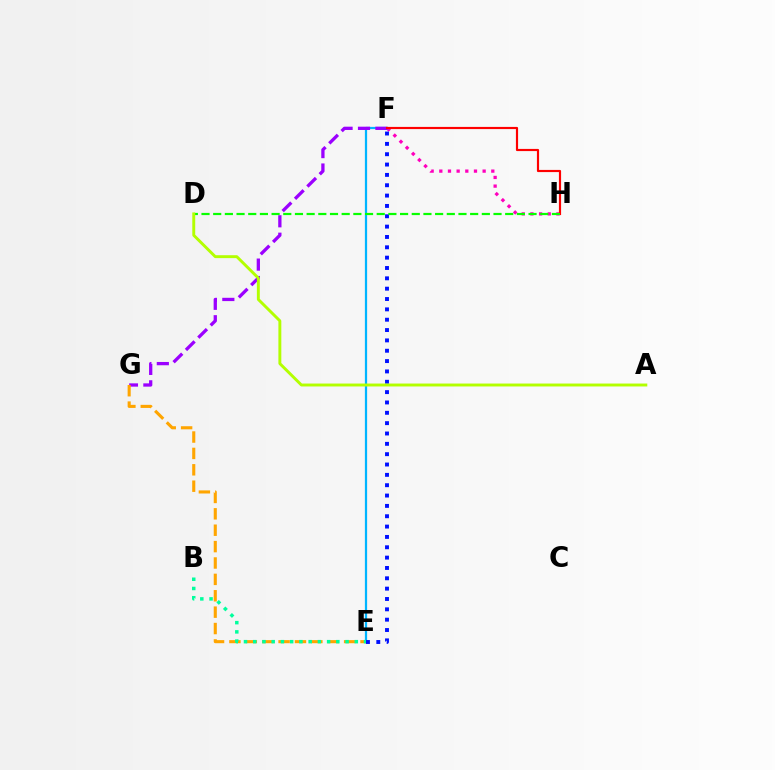{('F', 'H'): [{'color': '#ff00bd', 'line_style': 'dotted', 'thickness': 2.35}, {'color': '#ff0000', 'line_style': 'solid', 'thickness': 1.56}], ('E', 'F'): [{'color': '#00b5ff', 'line_style': 'solid', 'thickness': 1.62}, {'color': '#0010ff', 'line_style': 'dotted', 'thickness': 2.81}], ('F', 'G'): [{'color': '#9b00ff', 'line_style': 'dashed', 'thickness': 2.37}], ('E', 'G'): [{'color': '#ffa500', 'line_style': 'dashed', 'thickness': 2.23}], ('B', 'E'): [{'color': '#00ff9d', 'line_style': 'dotted', 'thickness': 2.51}], ('D', 'H'): [{'color': '#08ff00', 'line_style': 'dashed', 'thickness': 1.59}], ('A', 'D'): [{'color': '#b3ff00', 'line_style': 'solid', 'thickness': 2.1}]}